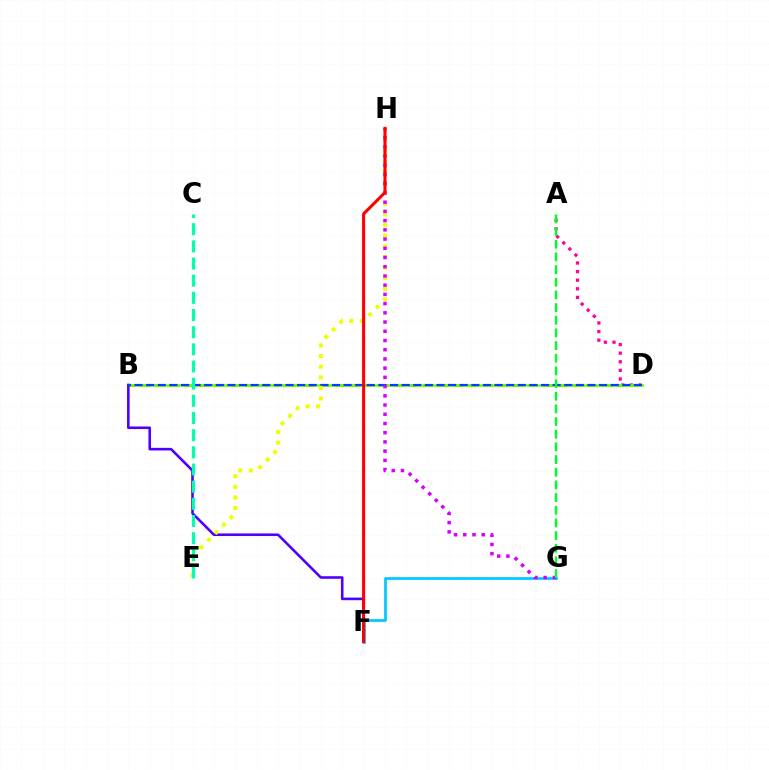{('A', 'D'): [{'color': '#ff00a0', 'line_style': 'dotted', 'thickness': 2.34}], ('B', 'D'): [{'color': '#ff8800', 'line_style': 'dashed', 'thickness': 2.03}, {'color': '#66ff00', 'line_style': 'solid', 'thickness': 1.84}, {'color': '#003fff', 'line_style': 'dashed', 'thickness': 1.58}], ('B', 'F'): [{'color': '#4f00ff', 'line_style': 'solid', 'thickness': 1.87}], ('F', 'G'): [{'color': '#00c7ff', 'line_style': 'solid', 'thickness': 1.94}], ('E', 'H'): [{'color': '#eeff00', 'line_style': 'dotted', 'thickness': 2.89}], ('G', 'H'): [{'color': '#d600ff', 'line_style': 'dotted', 'thickness': 2.51}], ('C', 'E'): [{'color': '#00ffaf', 'line_style': 'dashed', 'thickness': 2.33}], ('F', 'H'): [{'color': '#ff0000', 'line_style': 'solid', 'thickness': 2.21}], ('A', 'G'): [{'color': '#00ff27', 'line_style': 'dashed', 'thickness': 1.72}]}